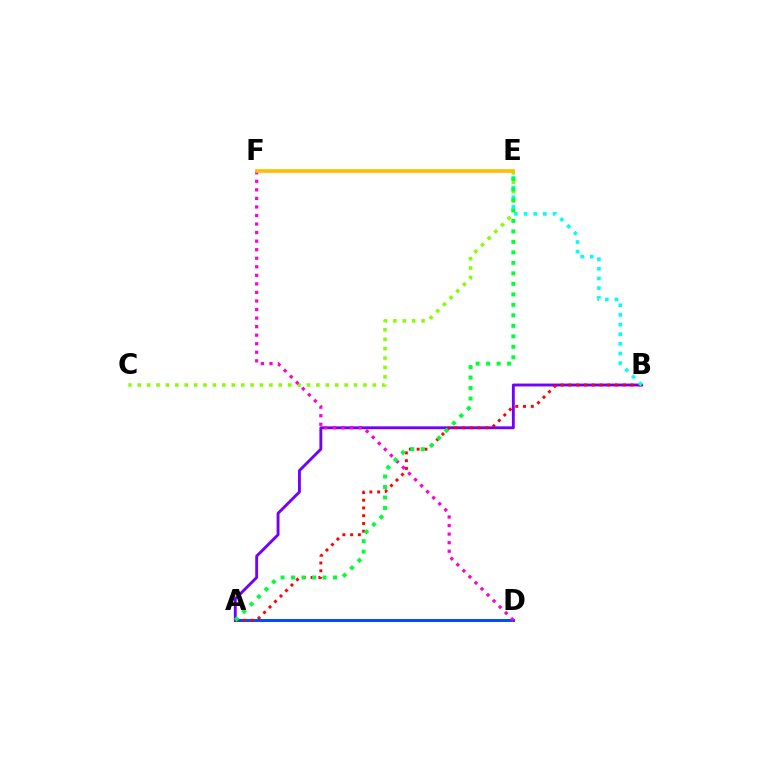{('A', 'D'): [{'color': '#004bff', 'line_style': 'solid', 'thickness': 2.12}], ('C', 'E'): [{'color': '#84ff00', 'line_style': 'dotted', 'thickness': 2.56}], ('A', 'B'): [{'color': '#7200ff', 'line_style': 'solid', 'thickness': 2.06}, {'color': '#ff0000', 'line_style': 'dotted', 'thickness': 2.11}], ('D', 'F'): [{'color': '#ff00cf', 'line_style': 'dotted', 'thickness': 2.32}], ('B', 'E'): [{'color': '#00fff6', 'line_style': 'dotted', 'thickness': 2.62}], ('A', 'E'): [{'color': '#00ff39', 'line_style': 'dotted', 'thickness': 2.85}], ('E', 'F'): [{'color': '#ffbd00', 'line_style': 'solid', 'thickness': 2.64}]}